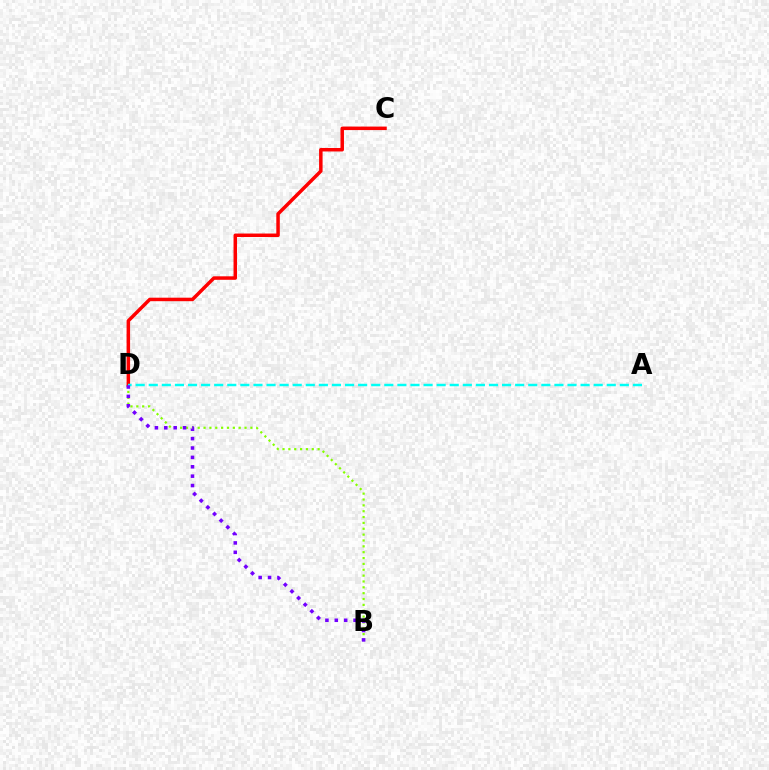{('B', 'D'): [{'color': '#84ff00', 'line_style': 'dotted', 'thickness': 1.59}, {'color': '#7200ff', 'line_style': 'dotted', 'thickness': 2.55}], ('C', 'D'): [{'color': '#ff0000', 'line_style': 'solid', 'thickness': 2.52}], ('A', 'D'): [{'color': '#00fff6', 'line_style': 'dashed', 'thickness': 1.78}]}